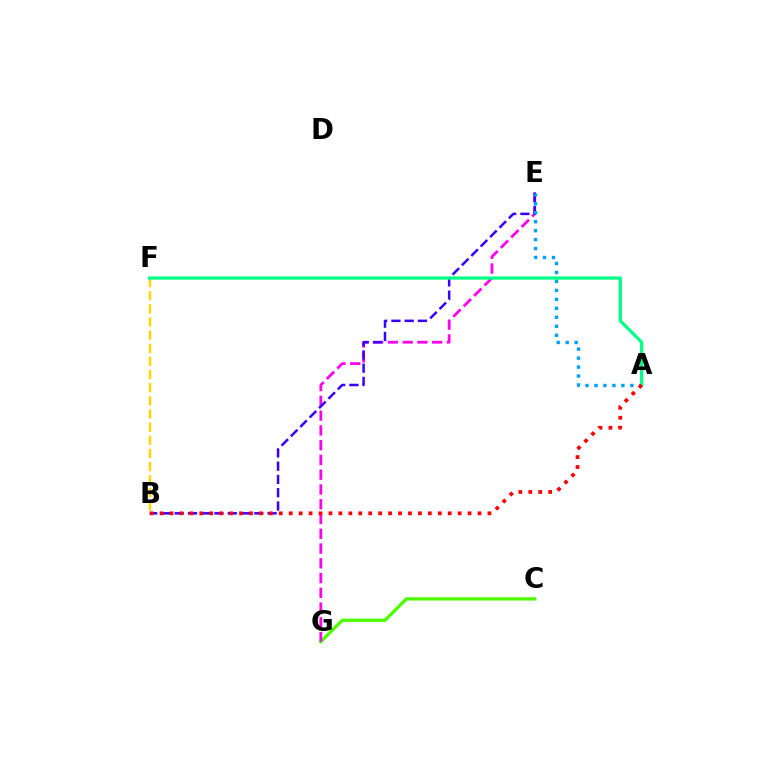{('C', 'G'): [{'color': '#4fff00', 'line_style': 'solid', 'thickness': 2.39}], ('E', 'G'): [{'color': '#ff00ed', 'line_style': 'dashed', 'thickness': 2.01}], ('B', 'E'): [{'color': '#3700ff', 'line_style': 'dashed', 'thickness': 1.8}], ('B', 'F'): [{'color': '#ffd500', 'line_style': 'dashed', 'thickness': 1.79}], ('A', 'E'): [{'color': '#009eff', 'line_style': 'dotted', 'thickness': 2.44}], ('A', 'F'): [{'color': '#00ff86', 'line_style': 'solid', 'thickness': 2.34}], ('A', 'B'): [{'color': '#ff0000', 'line_style': 'dotted', 'thickness': 2.7}]}